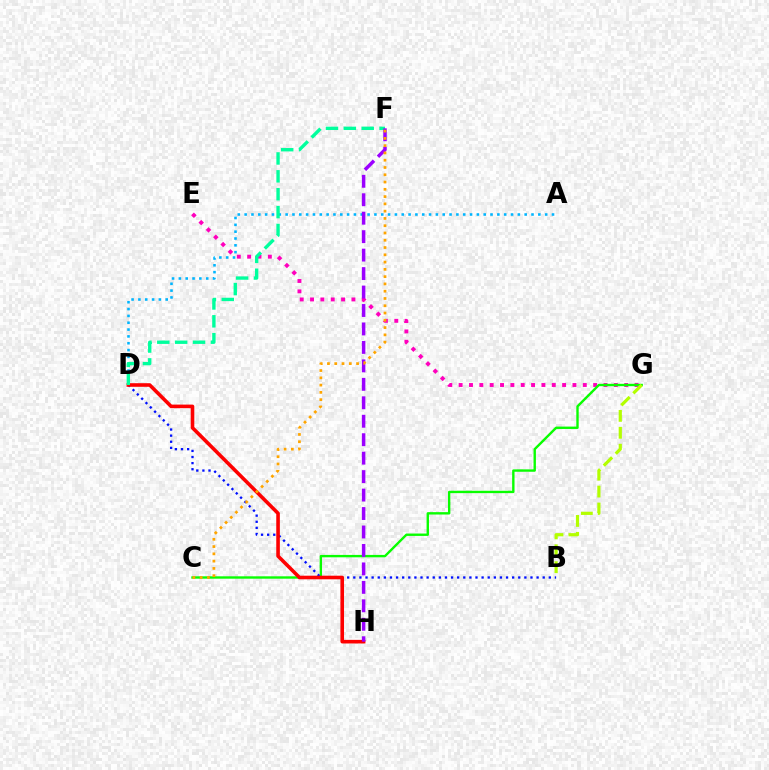{('E', 'G'): [{'color': '#ff00bd', 'line_style': 'dotted', 'thickness': 2.81}], ('A', 'D'): [{'color': '#00b5ff', 'line_style': 'dotted', 'thickness': 1.86}], ('C', 'G'): [{'color': '#08ff00', 'line_style': 'solid', 'thickness': 1.72}], ('B', 'D'): [{'color': '#0010ff', 'line_style': 'dotted', 'thickness': 1.66}], ('D', 'H'): [{'color': '#ff0000', 'line_style': 'solid', 'thickness': 2.59}], ('B', 'G'): [{'color': '#b3ff00', 'line_style': 'dashed', 'thickness': 2.3}], ('D', 'F'): [{'color': '#00ff9d', 'line_style': 'dashed', 'thickness': 2.43}], ('F', 'H'): [{'color': '#9b00ff', 'line_style': 'dashed', 'thickness': 2.51}], ('C', 'F'): [{'color': '#ffa500', 'line_style': 'dotted', 'thickness': 1.98}]}